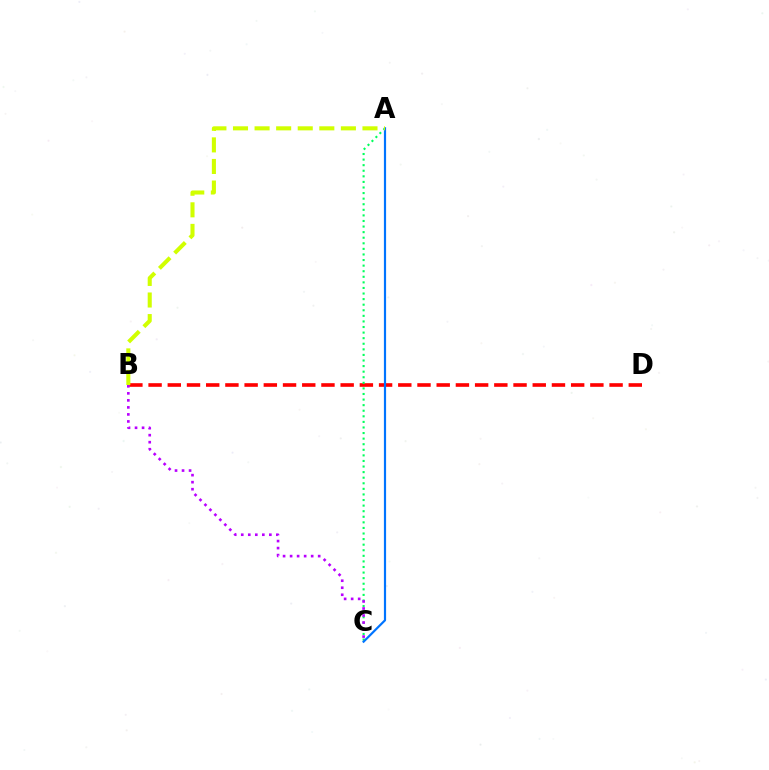{('B', 'D'): [{'color': '#ff0000', 'line_style': 'dashed', 'thickness': 2.61}], ('A', 'C'): [{'color': '#00ff5c', 'line_style': 'dotted', 'thickness': 1.52}, {'color': '#0074ff', 'line_style': 'solid', 'thickness': 1.57}], ('A', 'B'): [{'color': '#d1ff00', 'line_style': 'dashed', 'thickness': 2.93}], ('B', 'C'): [{'color': '#b900ff', 'line_style': 'dotted', 'thickness': 1.91}]}